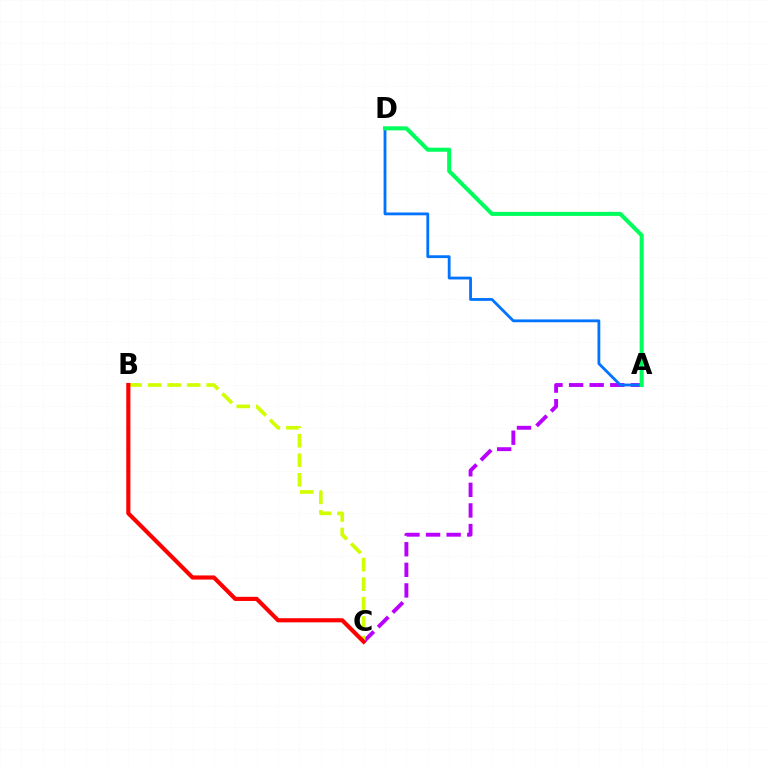{('A', 'C'): [{'color': '#b900ff', 'line_style': 'dashed', 'thickness': 2.8}], ('B', 'C'): [{'color': '#d1ff00', 'line_style': 'dashed', 'thickness': 2.65}, {'color': '#ff0000', 'line_style': 'solid', 'thickness': 2.98}], ('A', 'D'): [{'color': '#0074ff', 'line_style': 'solid', 'thickness': 2.03}, {'color': '#00ff5c', 'line_style': 'solid', 'thickness': 2.92}]}